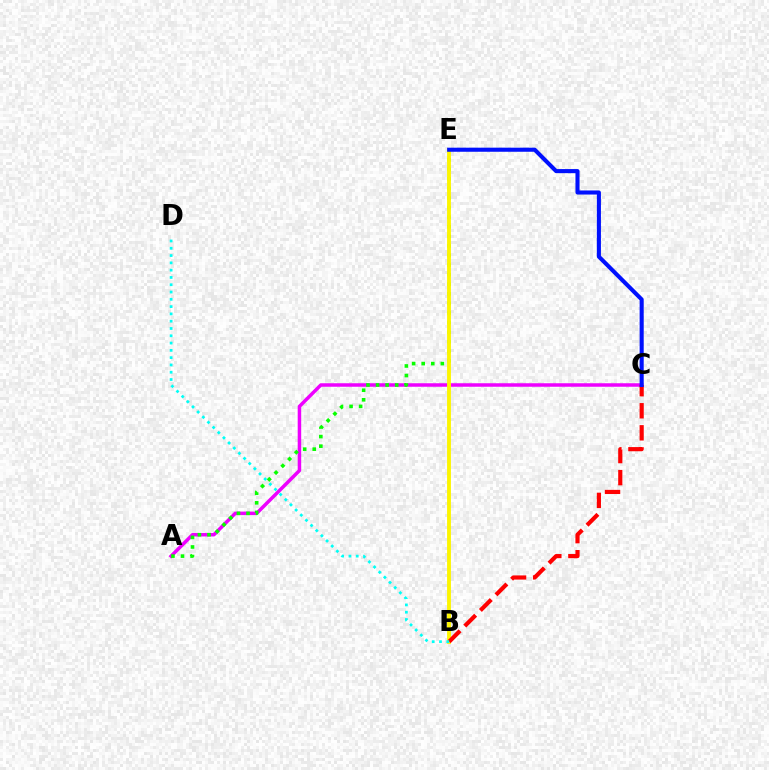{('A', 'C'): [{'color': '#ee00ff', 'line_style': 'solid', 'thickness': 2.52}], ('A', 'E'): [{'color': '#08ff00', 'line_style': 'dotted', 'thickness': 2.6}], ('B', 'E'): [{'color': '#fcf500', 'line_style': 'solid', 'thickness': 2.78}], ('B', 'C'): [{'color': '#ff0000', 'line_style': 'dashed', 'thickness': 3.0}], ('B', 'D'): [{'color': '#00fff6', 'line_style': 'dotted', 'thickness': 1.98}], ('C', 'E'): [{'color': '#0010ff', 'line_style': 'solid', 'thickness': 2.94}]}